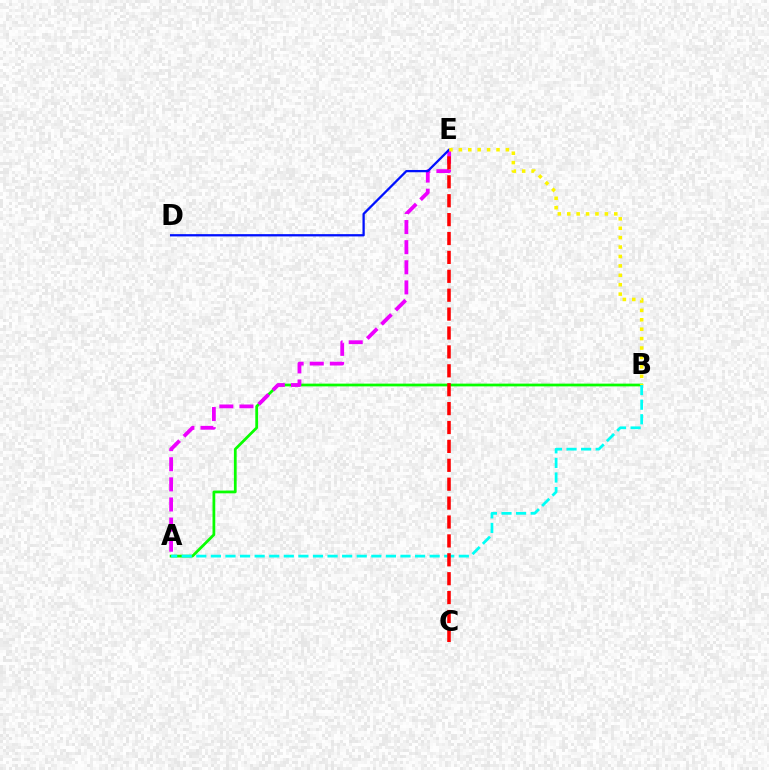{('A', 'B'): [{'color': '#08ff00', 'line_style': 'solid', 'thickness': 1.98}, {'color': '#00fff6', 'line_style': 'dashed', 'thickness': 1.98}], ('A', 'E'): [{'color': '#ee00ff', 'line_style': 'dashed', 'thickness': 2.73}], ('C', 'E'): [{'color': '#ff0000', 'line_style': 'dashed', 'thickness': 2.57}], ('D', 'E'): [{'color': '#0010ff', 'line_style': 'solid', 'thickness': 1.64}], ('B', 'E'): [{'color': '#fcf500', 'line_style': 'dotted', 'thickness': 2.56}]}